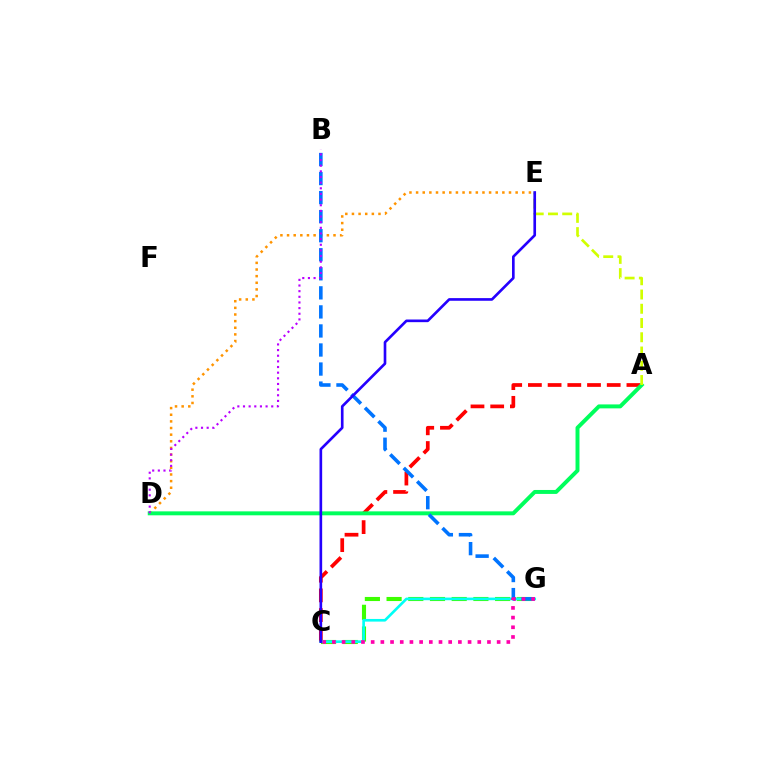{('A', 'C'): [{'color': '#ff0000', 'line_style': 'dashed', 'thickness': 2.68}], ('C', 'G'): [{'color': '#3dff00', 'line_style': 'dashed', 'thickness': 2.95}, {'color': '#00fff6', 'line_style': 'solid', 'thickness': 1.91}, {'color': '#ff00ac', 'line_style': 'dotted', 'thickness': 2.63}], ('D', 'E'): [{'color': '#ff9400', 'line_style': 'dotted', 'thickness': 1.8}], ('A', 'D'): [{'color': '#00ff5c', 'line_style': 'solid', 'thickness': 2.84}], ('A', 'E'): [{'color': '#d1ff00', 'line_style': 'dashed', 'thickness': 1.94}], ('B', 'G'): [{'color': '#0074ff', 'line_style': 'dashed', 'thickness': 2.59}], ('B', 'D'): [{'color': '#b900ff', 'line_style': 'dotted', 'thickness': 1.53}], ('C', 'E'): [{'color': '#2500ff', 'line_style': 'solid', 'thickness': 1.91}]}